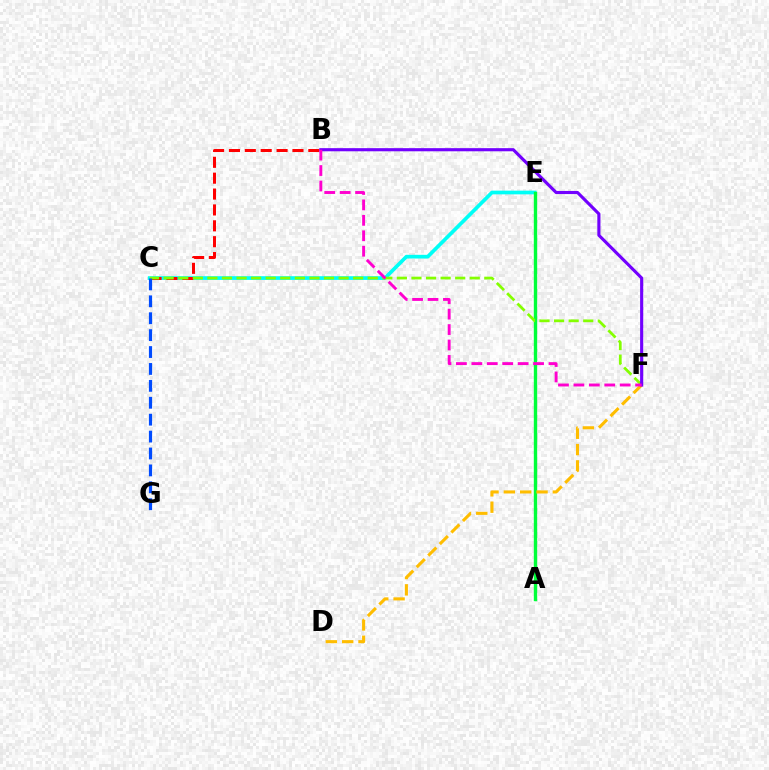{('C', 'E'): [{'color': '#00fff6', 'line_style': 'solid', 'thickness': 2.66}], ('A', 'E'): [{'color': '#00ff39', 'line_style': 'solid', 'thickness': 2.43}], ('B', 'C'): [{'color': '#ff0000', 'line_style': 'dashed', 'thickness': 2.16}], ('D', 'F'): [{'color': '#ffbd00', 'line_style': 'dashed', 'thickness': 2.22}], ('C', 'F'): [{'color': '#84ff00', 'line_style': 'dashed', 'thickness': 1.98}], ('B', 'F'): [{'color': '#7200ff', 'line_style': 'solid', 'thickness': 2.25}, {'color': '#ff00cf', 'line_style': 'dashed', 'thickness': 2.1}], ('C', 'G'): [{'color': '#004bff', 'line_style': 'dashed', 'thickness': 2.3}]}